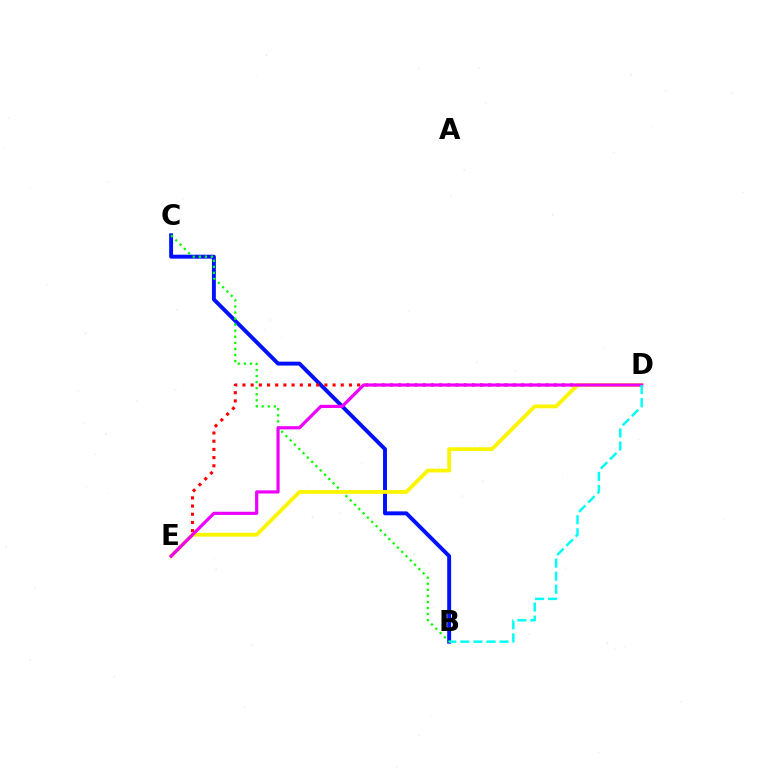{('B', 'C'): [{'color': '#0010ff', 'line_style': 'solid', 'thickness': 2.82}, {'color': '#08ff00', 'line_style': 'dotted', 'thickness': 1.65}], ('D', 'E'): [{'color': '#ff0000', 'line_style': 'dotted', 'thickness': 2.23}, {'color': '#fcf500', 'line_style': 'solid', 'thickness': 2.74}, {'color': '#ee00ff', 'line_style': 'solid', 'thickness': 2.29}], ('B', 'D'): [{'color': '#00fff6', 'line_style': 'dashed', 'thickness': 1.77}]}